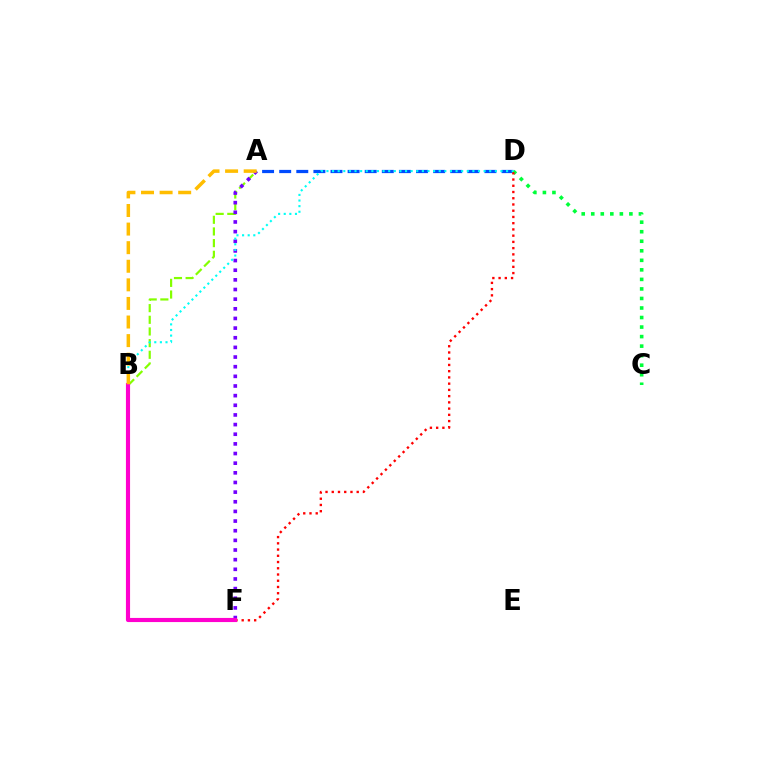{('A', 'B'): [{'color': '#84ff00', 'line_style': 'dashed', 'thickness': 1.58}, {'color': '#ffbd00', 'line_style': 'dashed', 'thickness': 2.53}], ('A', 'D'): [{'color': '#004bff', 'line_style': 'dashed', 'thickness': 2.32}], ('A', 'F'): [{'color': '#7200ff', 'line_style': 'dotted', 'thickness': 2.62}], ('C', 'D'): [{'color': '#00ff39', 'line_style': 'dotted', 'thickness': 2.59}], ('D', 'F'): [{'color': '#ff0000', 'line_style': 'dotted', 'thickness': 1.69}], ('B', 'D'): [{'color': '#00fff6', 'line_style': 'dotted', 'thickness': 1.53}], ('B', 'F'): [{'color': '#ff00cf', 'line_style': 'solid', 'thickness': 2.97}]}